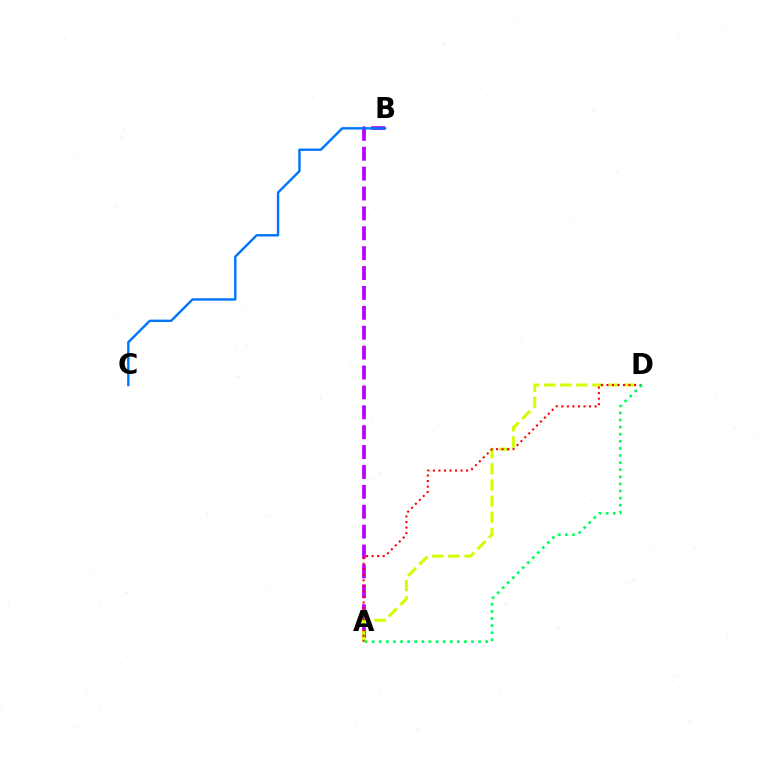{('A', 'B'): [{'color': '#b900ff', 'line_style': 'dashed', 'thickness': 2.7}], ('B', 'C'): [{'color': '#0074ff', 'line_style': 'solid', 'thickness': 1.72}], ('A', 'D'): [{'color': '#d1ff00', 'line_style': 'dashed', 'thickness': 2.19}, {'color': '#ff0000', 'line_style': 'dotted', 'thickness': 1.5}, {'color': '#00ff5c', 'line_style': 'dotted', 'thickness': 1.93}]}